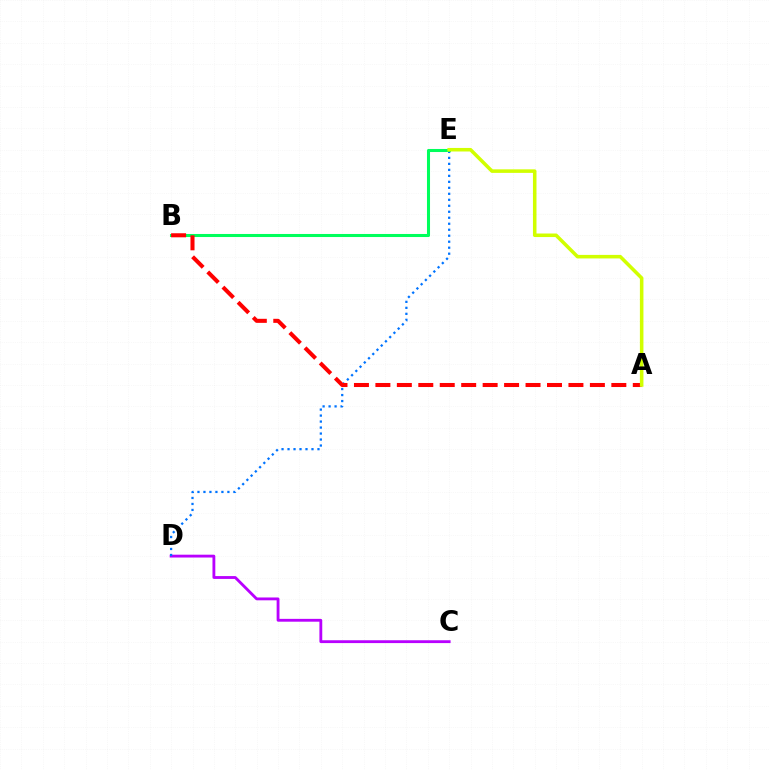{('C', 'D'): [{'color': '#b900ff', 'line_style': 'solid', 'thickness': 2.04}], ('D', 'E'): [{'color': '#0074ff', 'line_style': 'dotted', 'thickness': 1.63}], ('B', 'E'): [{'color': '#00ff5c', 'line_style': 'solid', 'thickness': 2.2}], ('A', 'B'): [{'color': '#ff0000', 'line_style': 'dashed', 'thickness': 2.91}], ('A', 'E'): [{'color': '#d1ff00', 'line_style': 'solid', 'thickness': 2.55}]}